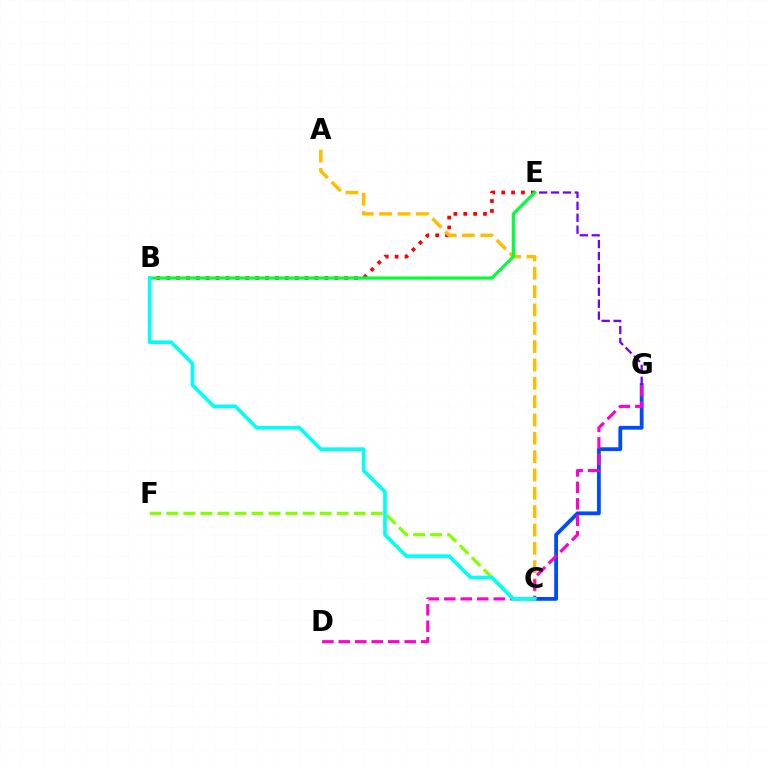{('B', 'E'): [{'color': '#ff0000', 'line_style': 'dotted', 'thickness': 2.69}, {'color': '#00ff39', 'line_style': 'solid', 'thickness': 2.3}], ('C', 'G'): [{'color': '#004bff', 'line_style': 'solid', 'thickness': 2.74}], ('A', 'C'): [{'color': '#ffbd00', 'line_style': 'dashed', 'thickness': 2.49}], ('D', 'G'): [{'color': '#ff00cf', 'line_style': 'dashed', 'thickness': 2.24}], ('C', 'F'): [{'color': '#84ff00', 'line_style': 'dashed', 'thickness': 2.31}], ('E', 'G'): [{'color': '#7200ff', 'line_style': 'dashed', 'thickness': 1.62}], ('B', 'C'): [{'color': '#00fff6', 'line_style': 'solid', 'thickness': 2.63}]}